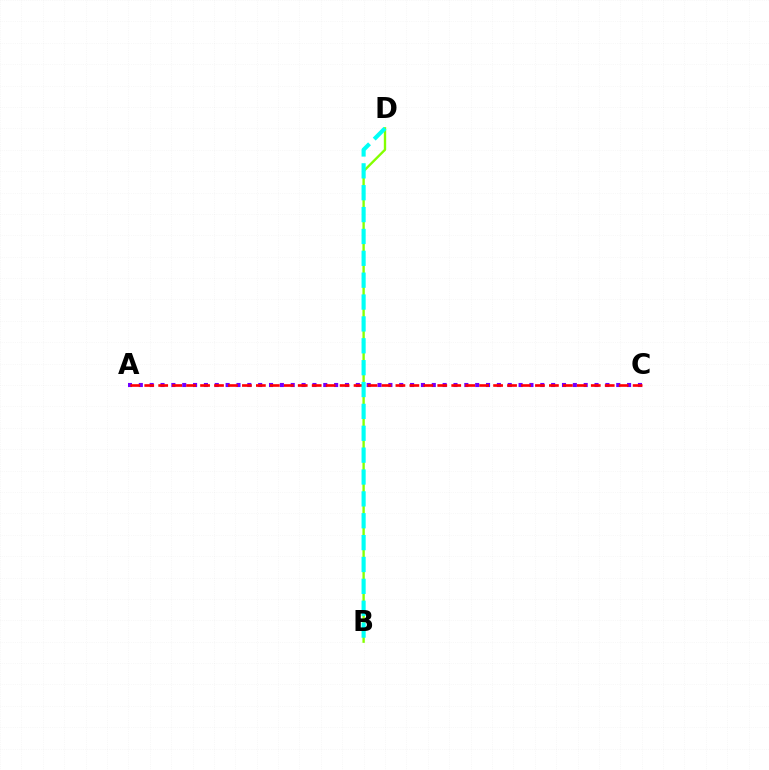{('A', 'C'): [{'color': '#7200ff', 'line_style': 'dotted', 'thickness': 2.95}, {'color': '#ff0000', 'line_style': 'dashed', 'thickness': 1.9}], ('B', 'D'): [{'color': '#84ff00', 'line_style': 'solid', 'thickness': 1.7}, {'color': '#00fff6', 'line_style': 'dashed', 'thickness': 2.97}]}